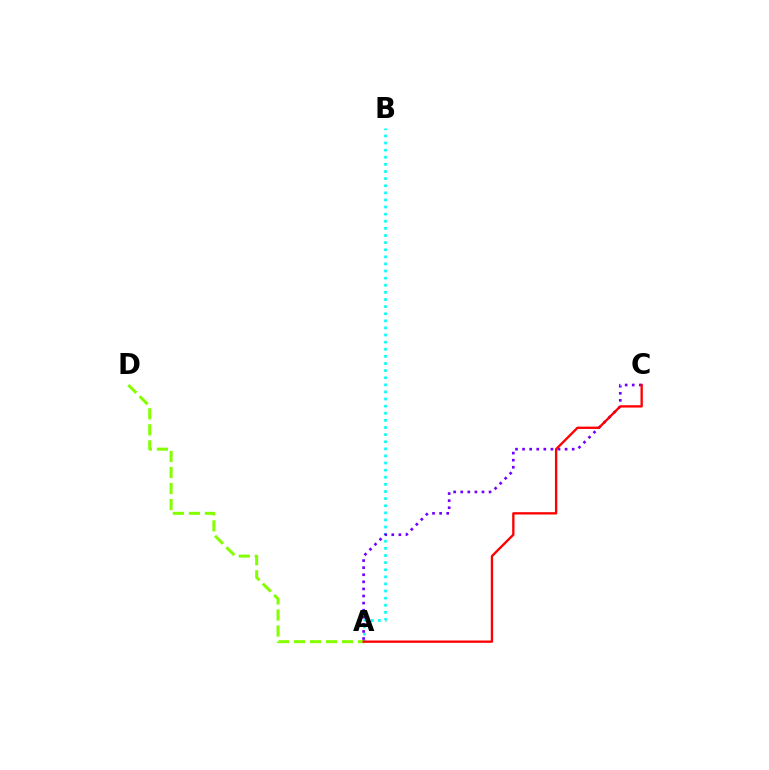{('A', 'B'): [{'color': '#00fff6', 'line_style': 'dotted', 'thickness': 1.93}], ('A', 'C'): [{'color': '#7200ff', 'line_style': 'dotted', 'thickness': 1.92}, {'color': '#ff0000', 'line_style': 'solid', 'thickness': 1.68}], ('A', 'D'): [{'color': '#84ff00', 'line_style': 'dashed', 'thickness': 2.18}]}